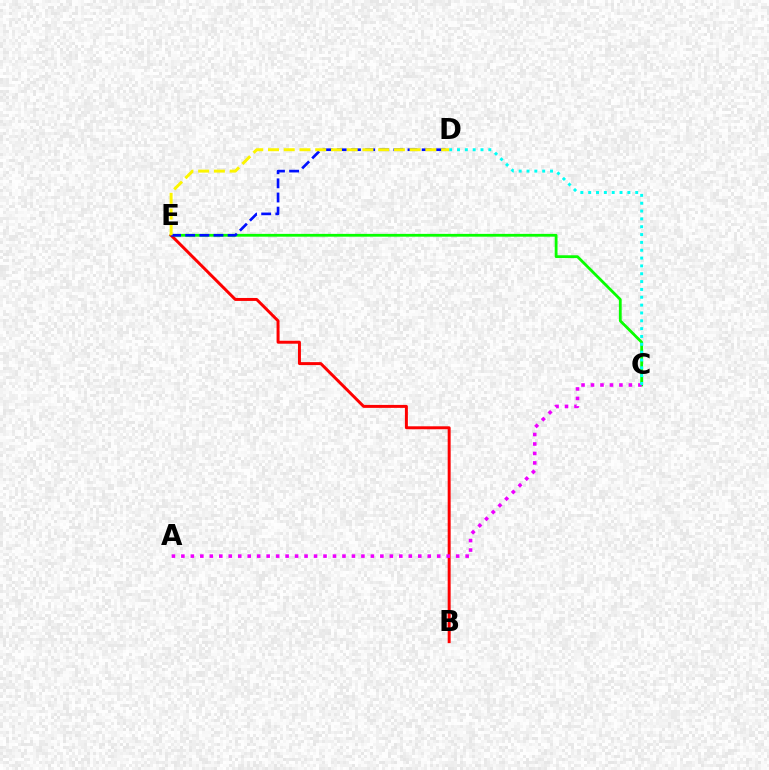{('C', 'E'): [{'color': '#08ff00', 'line_style': 'solid', 'thickness': 2.02}], ('B', 'E'): [{'color': '#ff0000', 'line_style': 'solid', 'thickness': 2.13}], ('D', 'E'): [{'color': '#0010ff', 'line_style': 'dashed', 'thickness': 1.92}, {'color': '#fcf500', 'line_style': 'dashed', 'thickness': 2.14}], ('A', 'C'): [{'color': '#ee00ff', 'line_style': 'dotted', 'thickness': 2.57}], ('C', 'D'): [{'color': '#00fff6', 'line_style': 'dotted', 'thickness': 2.13}]}